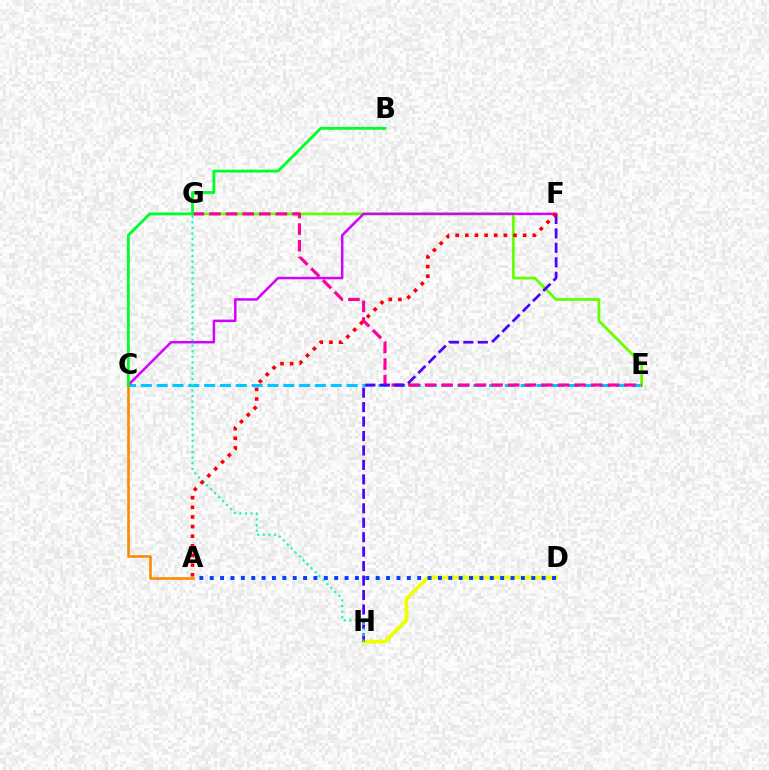{('C', 'E'): [{'color': '#00c7ff', 'line_style': 'dashed', 'thickness': 2.15}], ('A', 'C'): [{'color': '#ff8800', 'line_style': 'solid', 'thickness': 1.88}], ('D', 'H'): [{'color': '#eeff00', 'line_style': 'solid', 'thickness': 2.69}], ('E', 'G'): [{'color': '#66ff00', 'line_style': 'solid', 'thickness': 2.01}, {'color': '#ff00a0', 'line_style': 'dashed', 'thickness': 2.26}], ('C', 'F'): [{'color': '#d600ff', 'line_style': 'solid', 'thickness': 1.79}], ('A', 'D'): [{'color': '#003fff', 'line_style': 'dotted', 'thickness': 2.82}], ('B', 'C'): [{'color': '#00ff27', 'line_style': 'solid', 'thickness': 2.05}], ('F', 'H'): [{'color': '#4f00ff', 'line_style': 'dashed', 'thickness': 1.96}], ('G', 'H'): [{'color': '#00ffaf', 'line_style': 'dotted', 'thickness': 1.52}], ('A', 'F'): [{'color': '#ff0000', 'line_style': 'dotted', 'thickness': 2.62}]}